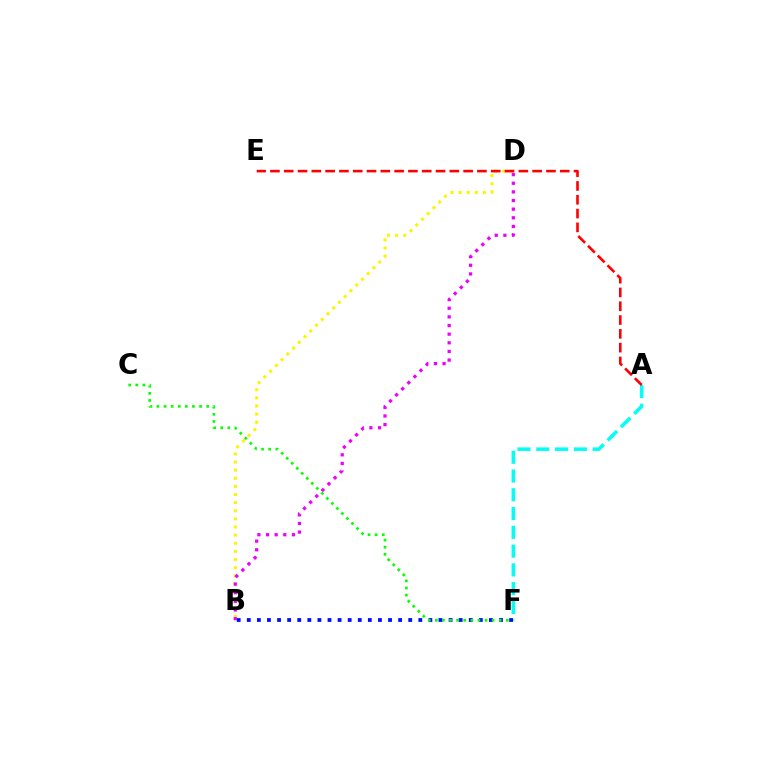{('B', 'D'): [{'color': '#fcf500', 'line_style': 'dotted', 'thickness': 2.21}, {'color': '#ee00ff', 'line_style': 'dotted', 'thickness': 2.35}], ('A', 'F'): [{'color': '#00fff6', 'line_style': 'dashed', 'thickness': 2.55}], ('A', 'E'): [{'color': '#ff0000', 'line_style': 'dashed', 'thickness': 1.87}], ('B', 'F'): [{'color': '#0010ff', 'line_style': 'dotted', 'thickness': 2.74}], ('C', 'F'): [{'color': '#08ff00', 'line_style': 'dotted', 'thickness': 1.93}]}